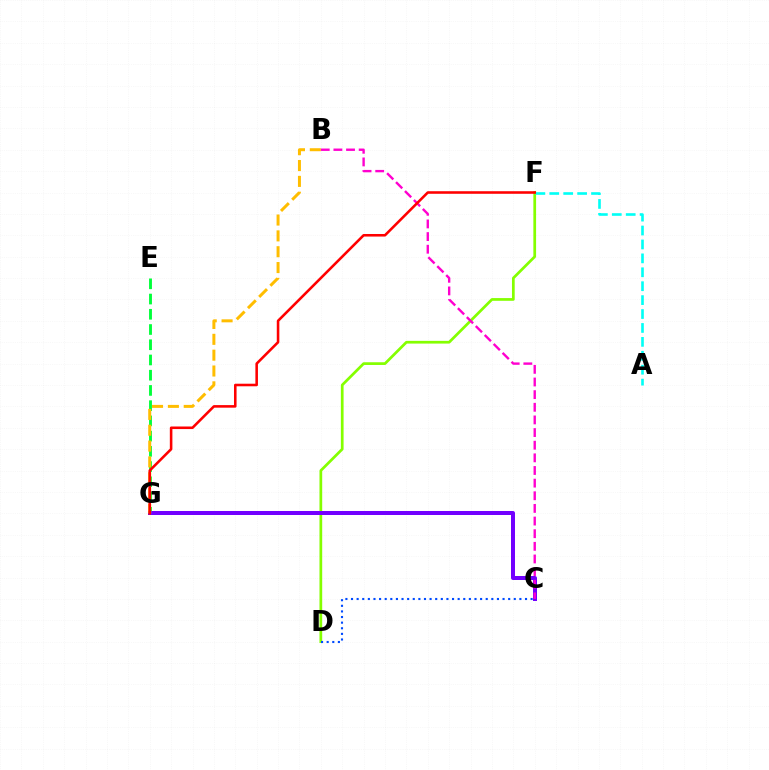{('D', 'F'): [{'color': '#84ff00', 'line_style': 'solid', 'thickness': 1.96}], ('E', 'G'): [{'color': '#00ff39', 'line_style': 'dashed', 'thickness': 2.07}], ('C', 'G'): [{'color': '#7200ff', 'line_style': 'solid', 'thickness': 2.88}], ('A', 'F'): [{'color': '#00fff6', 'line_style': 'dashed', 'thickness': 1.89}], ('B', 'G'): [{'color': '#ffbd00', 'line_style': 'dashed', 'thickness': 2.15}], ('B', 'C'): [{'color': '#ff00cf', 'line_style': 'dashed', 'thickness': 1.72}], ('C', 'D'): [{'color': '#004bff', 'line_style': 'dotted', 'thickness': 1.52}], ('F', 'G'): [{'color': '#ff0000', 'line_style': 'solid', 'thickness': 1.85}]}